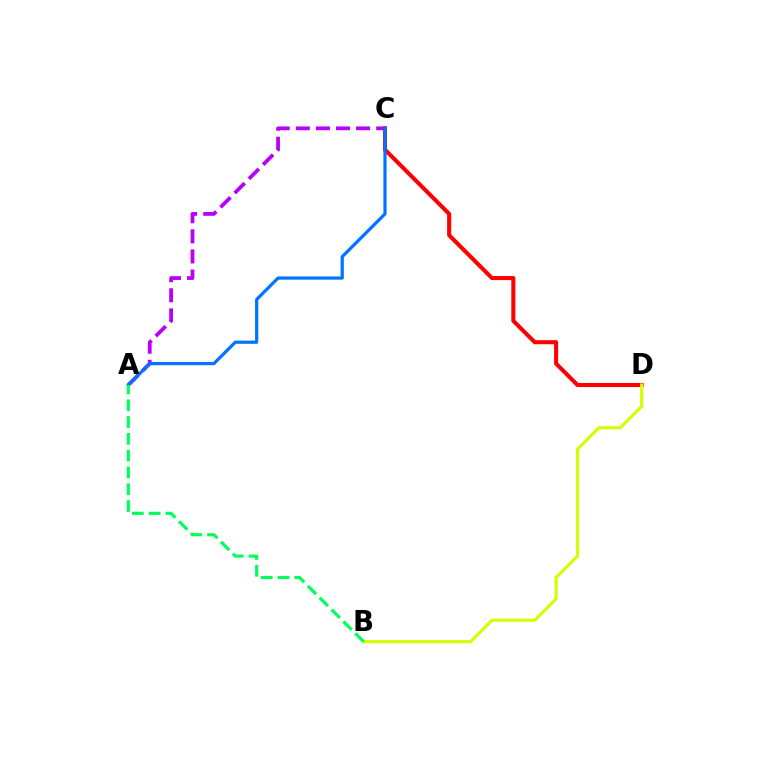{('C', 'D'): [{'color': '#ff0000', 'line_style': 'solid', 'thickness': 2.93}], ('A', 'C'): [{'color': '#b900ff', 'line_style': 'dashed', 'thickness': 2.73}, {'color': '#0074ff', 'line_style': 'solid', 'thickness': 2.31}], ('B', 'D'): [{'color': '#d1ff00', 'line_style': 'solid', 'thickness': 2.22}], ('A', 'B'): [{'color': '#00ff5c', 'line_style': 'dashed', 'thickness': 2.28}]}